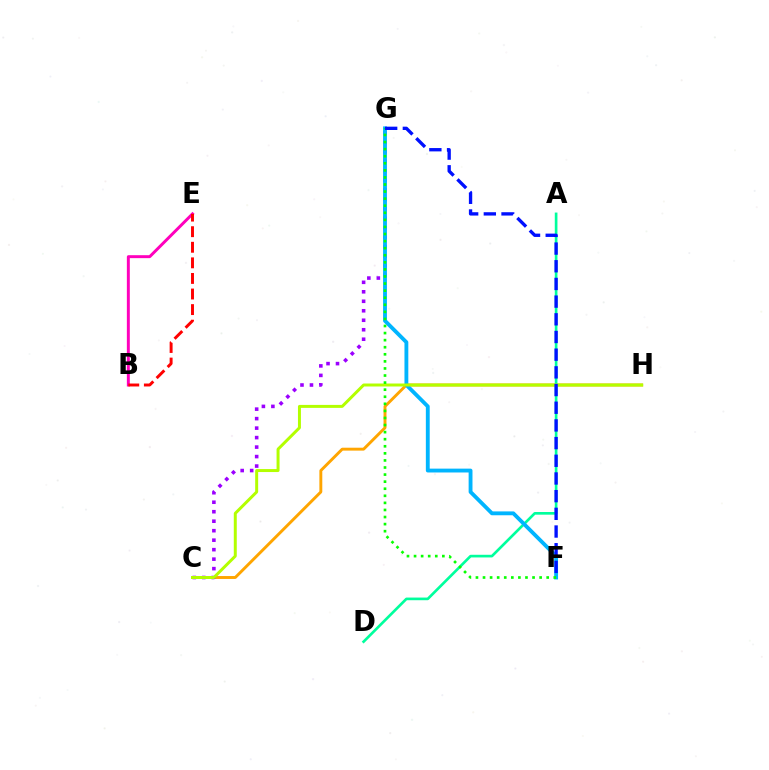{('C', 'H'): [{'color': '#ffa500', 'line_style': 'solid', 'thickness': 2.1}, {'color': '#b3ff00', 'line_style': 'solid', 'thickness': 2.14}], ('C', 'G'): [{'color': '#9b00ff', 'line_style': 'dotted', 'thickness': 2.58}], ('A', 'D'): [{'color': '#00ff9d', 'line_style': 'solid', 'thickness': 1.91}], ('F', 'G'): [{'color': '#00b5ff', 'line_style': 'solid', 'thickness': 2.77}, {'color': '#08ff00', 'line_style': 'dotted', 'thickness': 1.92}, {'color': '#0010ff', 'line_style': 'dashed', 'thickness': 2.4}], ('B', 'E'): [{'color': '#ff00bd', 'line_style': 'solid', 'thickness': 2.13}, {'color': '#ff0000', 'line_style': 'dashed', 'thickness': 2.12}]}